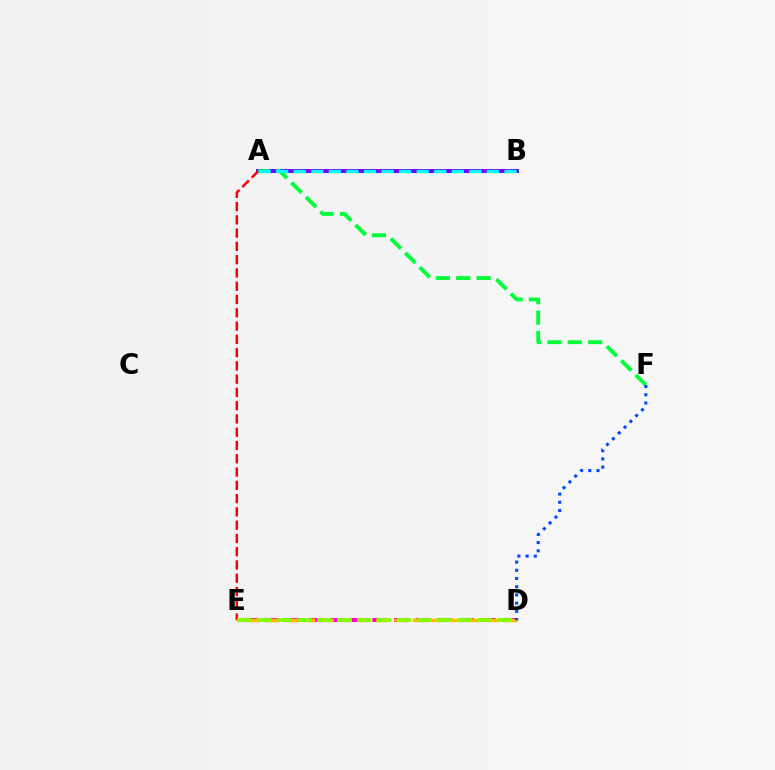{('A', 'B'): [{'color': '#7200ff', 'line_style': 'solid', 'thickness': 2.84}, {'color': '#00fff6', 'line_style': 'dashed', 'thickness': 2.39}], ('A', 'F'): [{'color': '#00ff39', 'line_style': 'dashed', 'thickness': 2.77}], ('D', 'E'): [{'color': '#ff00cf', 'line_style': 'dashed', 'thickness': 2.93}, {'color': '#ffbd00', 'line_style': 'dashed', 'thickness': 2.5}, {'color': '#84ff00', 'line_style': 'dashed', 'thickness': 2.72}], ('A', 'E'): [{'color': '#ff0000', 'line_style': 'dashed', 'thickness': 1.8}], ('D', 'F'): [{'color': '#004bff', 'line_style': 'dotted', 'thickness': 2.23}]}